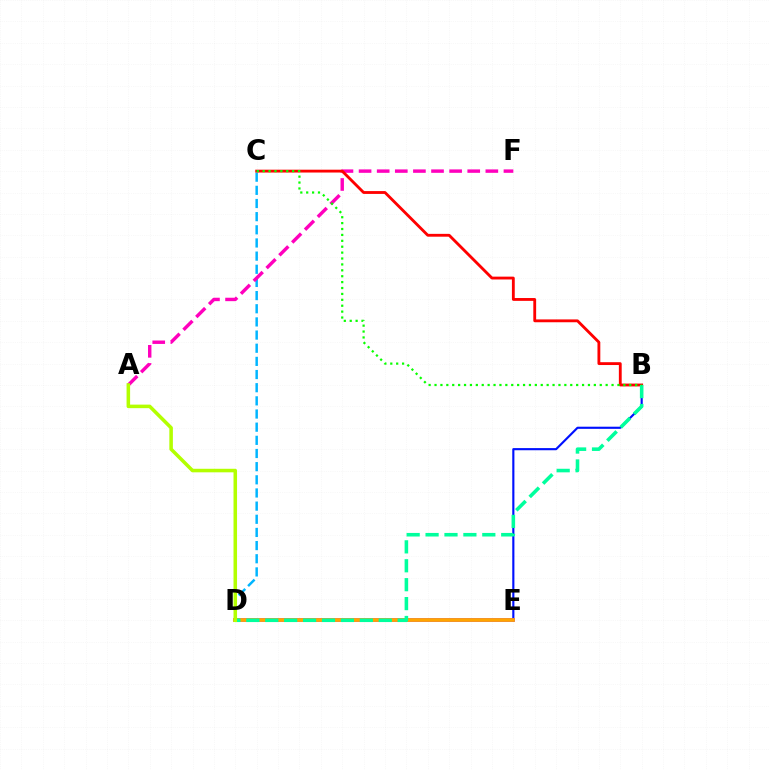{('B', 'E'): [{'color': '#0010ff', 'line_style': 'solid', 'thickness': 1.54}], ('C', 'D'): [{'color': '#00b5ff', 'line_style': 'dashed', 'thickness': 1.79}], ('D', 'E'): [{'color': '#9b00ff', 'line_style': 'solid', 'thickness': 2.54}, {'color': '#ffa500', 'line_style': 'solid', 'thickness': 2.66}], ('A', 'F'): [{'color': '#ff00bd', 'line_style': 'dashed', 'thickness': 2.46}], ('B', 'C'): [{'color': '#ff0000', 'line_style': 'solid', 'thickness': 2.04}, {'color': '#08ff00', 'line_style': 'dotted', 'thickness': 1.6}], ('B', 'D'): [{'color': '#00ff9d', 'line_style': 'dashed', 'thickness': 2.57}], ('A', 'D'): [{'color': '#b3ff00', 'line_style': 'solid', 'thickness': 2.55}]}